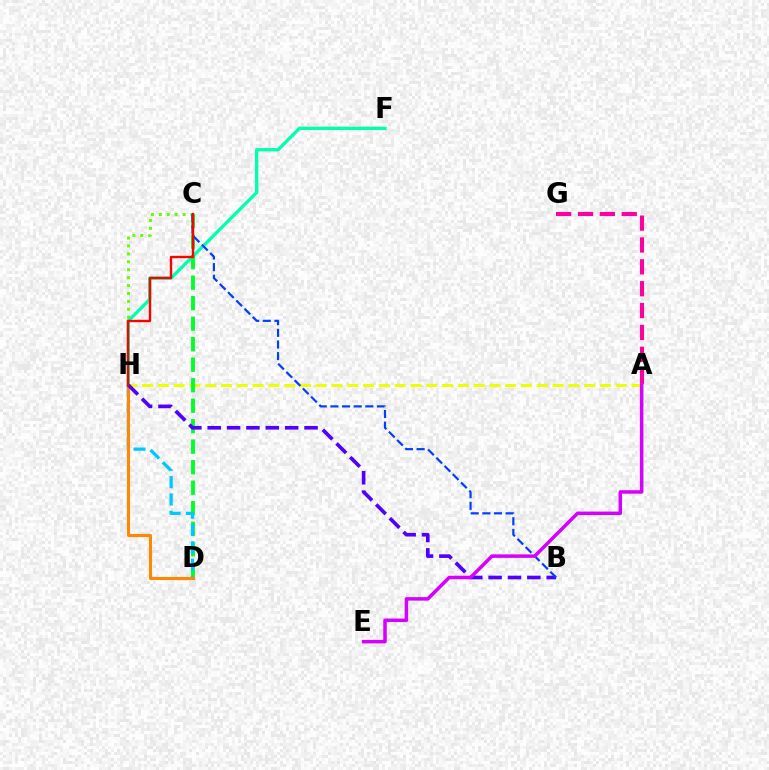{('C', 'H'): [{'color': '#66ff00', 'line_style': 'dotted', 'thickness': 2.15}, {'color': '#ff0000', 'line_style': 'solid', 'thickness': 1.73}], ('F', 'H'): [{'color': '#00ffaf', 'line_style': 'solid', 'thickness': 2.37}], ('A', 'H'): [{'color': '#eeff00', 'line_style': 'dashed', 'thickness': 2.14}], ('A', 'G'): [{'color': '#ff00a0', 'line_style': 'dashed', 'thickness': 2.97}], ('C', 'D'): [{'color': '#00ff27', 'line_style': 'dashed', 'thickness': 2.79}], ('D', 'H'): [{'color': '#00c7ff', 'line_style': 'dashed', 'thickness': 2.35}, {'color': '#ff8800', 'line_style': 'solid', 'thickness': 2.22}], ('B', 'H'): [{'color': '#4f00ff', 'line_style': 'dashed', 'thickness': 2.63}], ('B', 'C'): [{'color': '#003fff', 'line_style': 'dashed', 'thickness': 1.58}], ('A', 'E'): [{'color': '#d600ff', 'line_style': 'solid', 'thickness': 2.53}]}